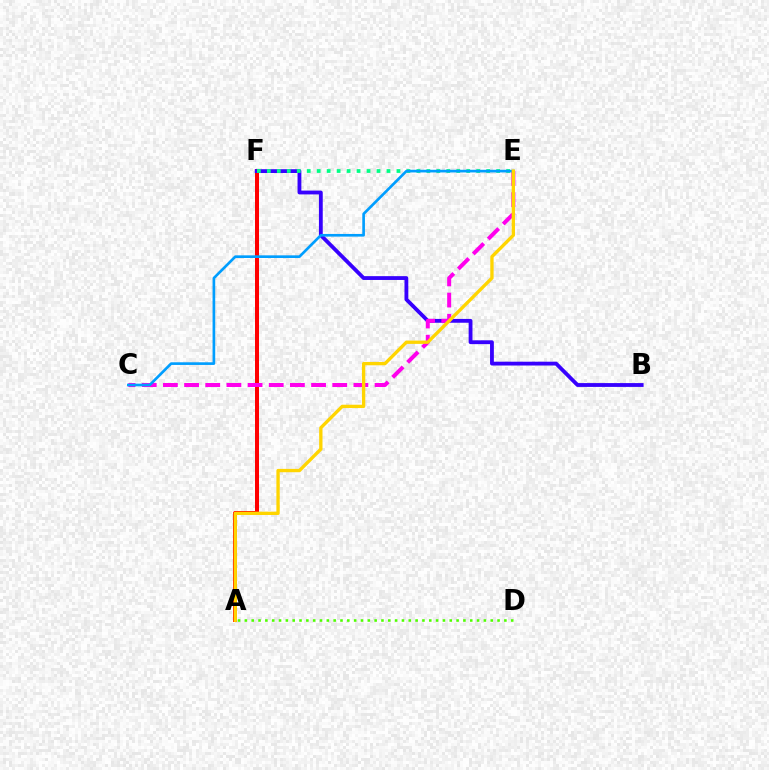{('A', 'D'): [{'color': '#4fff00', 'line_style': 'dotted', 'thickness': 1.86}], ('A', 'F'): [{'color': '#ff0000', 'line_style': 'solid', 'thickness': 2.88}], ('B', 'F'): [{'color': '#3700ff', 'line_style': 'solid', 'thickness': 2.75}], ('E', 'F'): [{'color': '#00ff86', 'line_style': 'dotted', 'thickness': 2.71}], ('C', 'E'): [{'color': '#ff00ed', 'line_style': 'dashed', 'thickness': 2.88}, {'color': '#009eff', 'line_style': 'solid', 'thickness': 1.92}], ('A', 'E'): [{'color': '#ffd500', 'line_style': 'solid', 'thickness': 2.4}]}